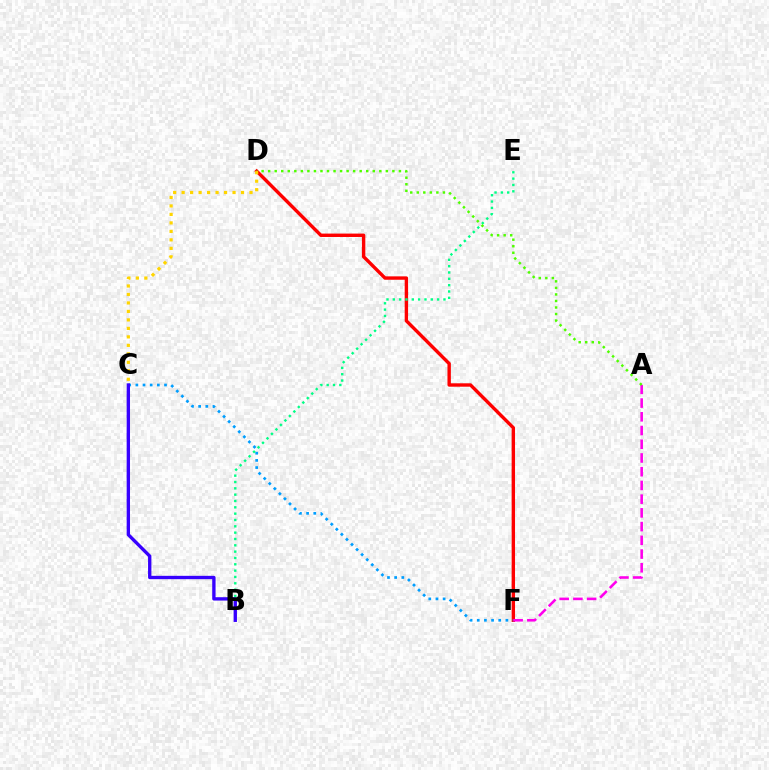{('D', 'F'): [{'color': '#ff0000', 'line_style': 'solid', 'thickness': 2.45}], ('B', 'E'): [{'color': '#00ff86', 'line_style': 'dotted', 'thickness': 1.72}], ('C', 'F'): [{'color': '#009eff', 'line_style': 'dotted', 'thickness': 1.95}], ('A', 'F'): [{'color': '#ff00ed', 'line_style': 'dashed', 'thickness': 1.86}], ('A', 'D'): [{'color': '#4fff00', 'line_style': 'dotted', 'thickness': 1.78}], ('B', 'C'): [{'color': '#3700ff', 'line_style': 'solid', 'thickness': 2.41}], ('C', 'D'): [{'color': '#ffd500', 'line_style': 'dotted', 'thickness': 2.31}]}